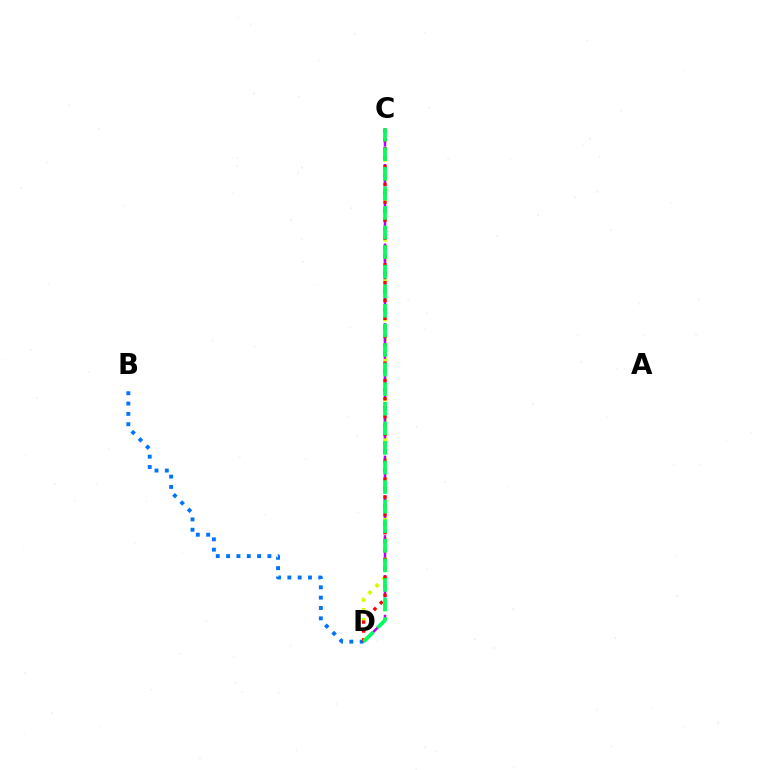{('C', 'D'): [{'color': '#d1ff00', 'line_style': 'dotted', 'thickness': 2.71}, {'color': '#b900ff', 'line_style': 'dashed', 'thickness': 1.8}, {'color': '#ff0000', 'line_style': 'dotted', 'thickness': 2.43}, {'color': '#00ff5c', 'line_style': 'dashed', 'thickness': 2.66}], ('B', 'D'): [{'color': '#0074ff', 'line_style': 'dotted', 'thickness': 2.81}]}